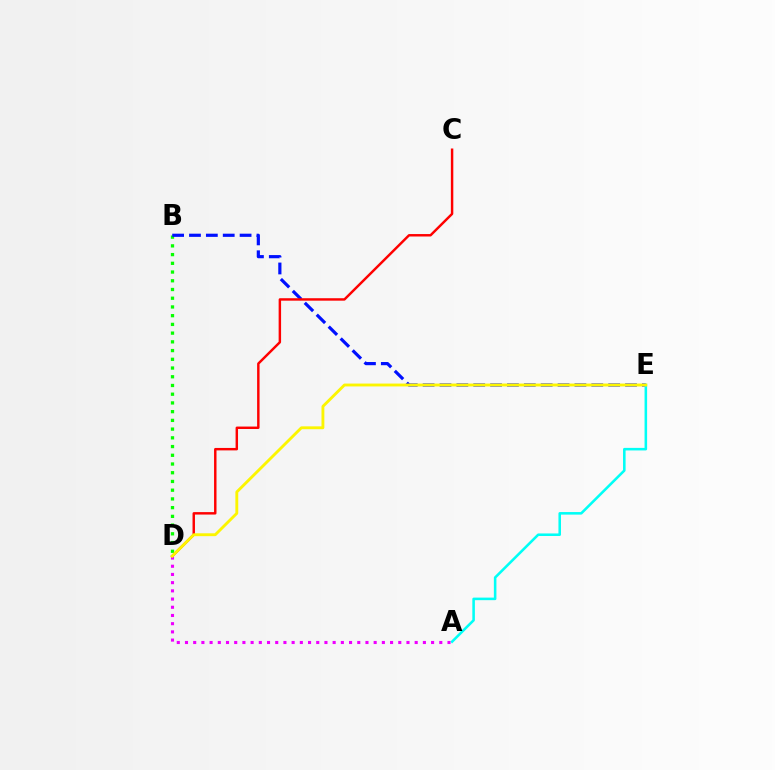{('B', 'D'): [{'color': '#08ff00', 'line_style': 'dotted', 'thickness': 2.37}], ('B', 'E'): [{'color': '#0010ff', 'line_style': 'dashed', 'thickness': 2.29}], ('A', 'E'): [{'color': '#00fff6', 'line_style': 'solid', 'thickness': 1.84}], ('C', 'D'): [{'color': '#ff0000', 'line_style': 'solid', 'thickness': 1.76}], ('A', 'D'): [{'color': '#ee00ff', 'line_style': 'dotted', 'thickness': 2.23}], ('D', 'E'): [{'color': '#fcf500', 'line_style': 'solid', 'thickness': 2.06}]}